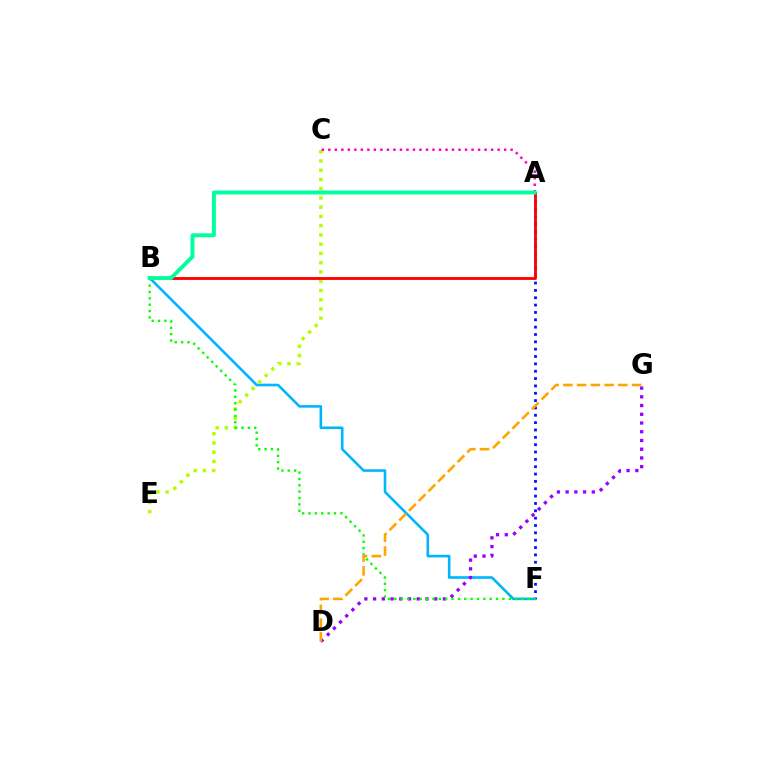{('A', 'F'): [{'color': '#0010ff', 'line_style': 'dotted', 'thickness': 2.0}], ('B', 'F'): [{'color': '#00b5ff', 'line_style': 'solid', 'thickness': 1.87}, {'color': '#08ff00', 'line_style': 'dotted', 'thickness': 1.73}], ('D', 'G'): [{'color': '#9b00ff', 'line_style': 'dotted', 'thickness': 2.37}, {'color': '#ffa500', 'line_style': 'dashed', 'thickness': 1.87}], ('C', 'E'): [{'color': '#b3ff00', 'line_style': 'dotted', 'thickness': 2.51}], ('A', 'C'): [{'color': '#ff00bd', 'line_style': 'dotted', 'thickness': 1.77}], ('A', 'B'): [{'color': '#ff0000', 'line_style': 'solid', 'thickness': 2.04}, {'color': '#00ff9d', 'line_style': 'solid', 'thickness': 2.83}]}